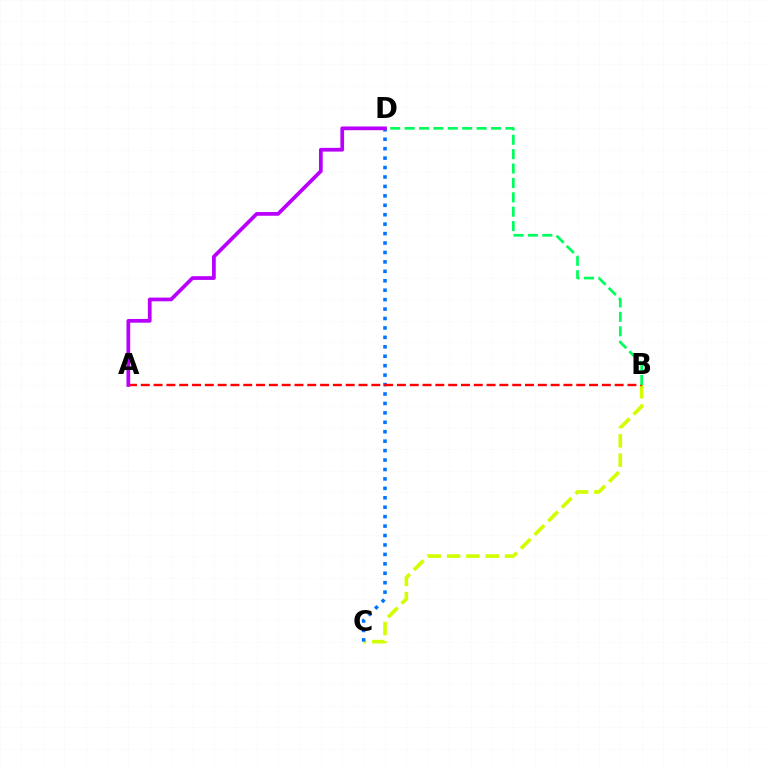{('B', 'C'): [{'color': '#d1ff00', 'line_style': 'dashed', 'thickness': 2.62}], ('C', 'D'): [{'color': '#0074ff', 'line_style': 'dotted', 'thickness': 2.56}], ('A', 'B'): [{'color': '#ff0000', 'line_style': 'dashed', 'thickness': 1.74}], ('B', 'D'): [{'color': '#00ff5c', 'line_style': 'dashed', 'thickness': 1.95}], ('A', 'D'): [{'color': '#b900ff', 'line_style': 'solid', 'thickness': 2.68}]}